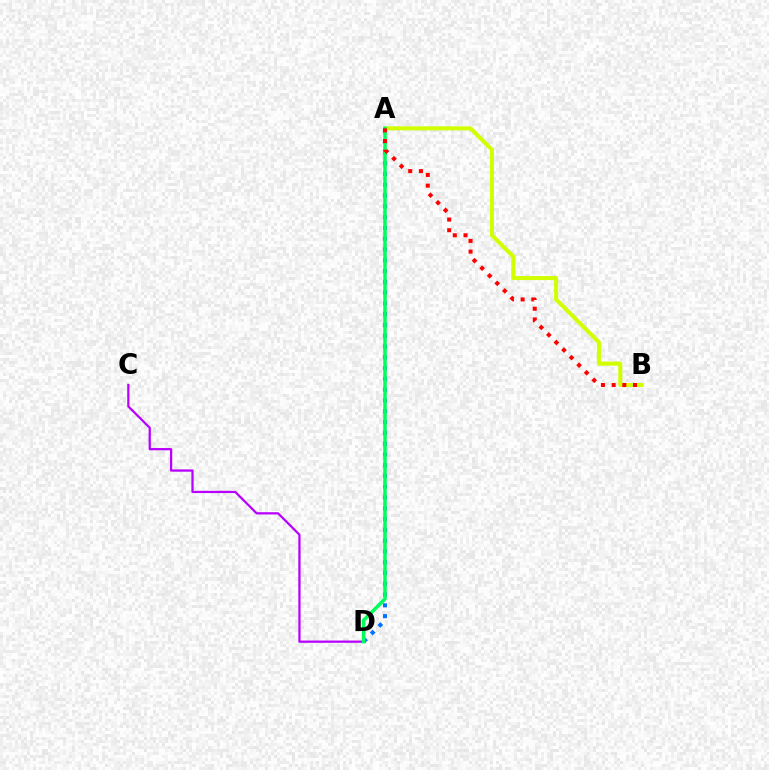{('C', 'D'): [{'color': '#b900ff', 'line_style': 'solid', 'thickness': 1.62}], ('A', 'D'): [{'color': '#0074ff', 'line_style': 'dotted', 'thickness': 2.93}, {'color': '#00ff5c', 'line_style': 'solid', 'thickness': 2.53}], ('A', 'B'): [{'color': '#d1ff00', 'line_style': 'solid', 'thickness': 2.89}, {'color': '#ff0000', 'line_style': 'dotted', 'thickness': 2.9}]}